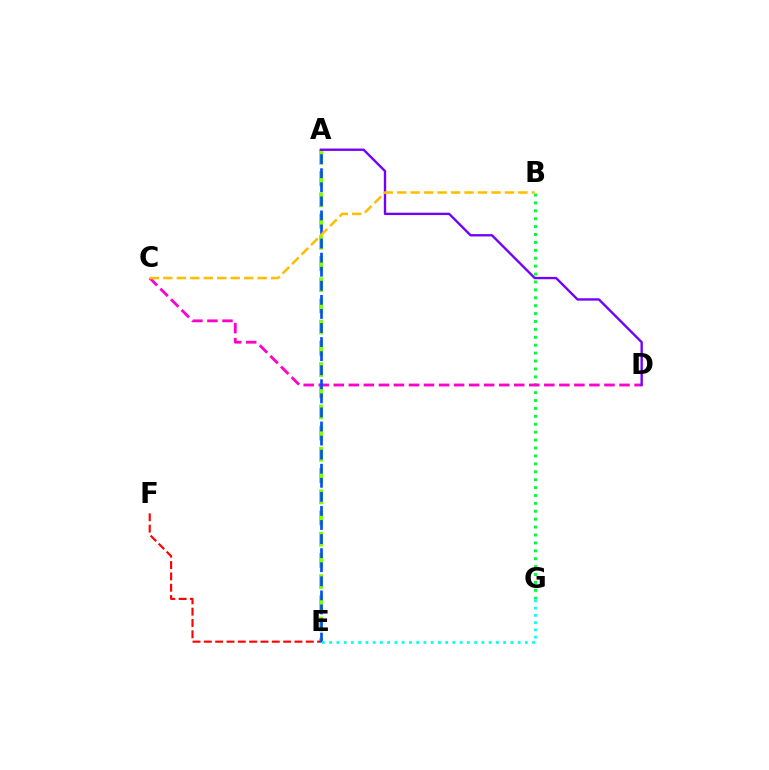{('A', 'E'): [{'color': '#84ff00', 'line_style': 'dashed', 'thickness': 2.88}, {'color': '#004bff', 'line_style': 'dashed', 'thickness': 1.91}], ('B', 'G'): [{'color': '#00ff39', 'line_style': 'dotted', 'thickness': 2.15}], ('E', 'F'): [{'color': '#ff0000', 'line_style': 'dashed', 'thickness': 1.54}], ('C', 'D'): [{'color': '#ff00cf', 'line_style': 'dashed', 'thickness': 2.04}], ('A', 'D'): [{'color': '#7200ff', 'line_style': 'solid', 'thickness': 1.7}], ('B', 'C'): [{'color': '#ffbd00', 'line_style': 'dashed', 'thickness': 1.83}], ('E', 'G'): [{'color': '#00fff6', 'line_style': 'dotted', 'thickness': 1.97}]}